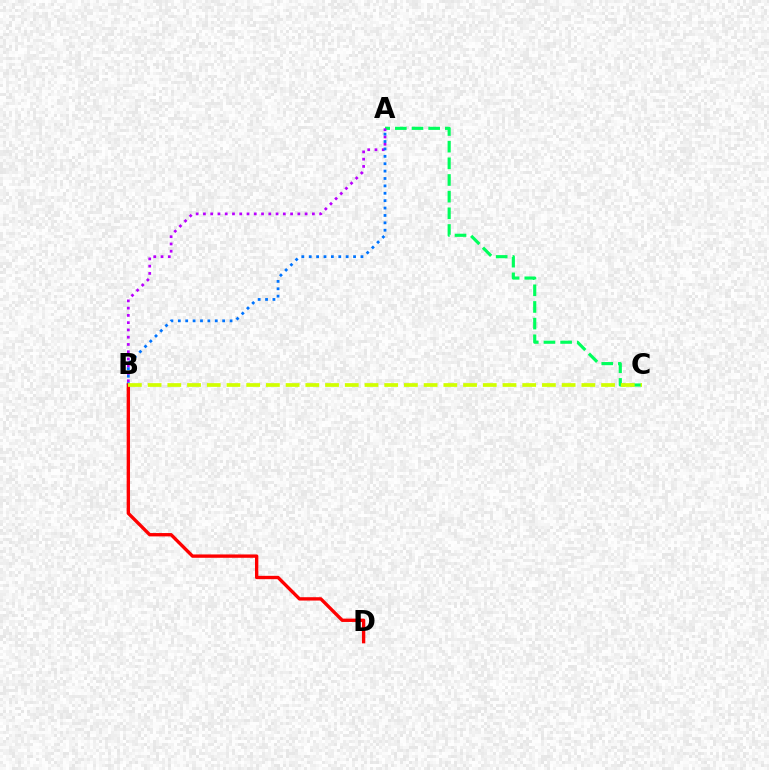{('A', 'C'): [{'color': '#00ff5c', 'line_style': 'dashed', 'thickness': 2.26}], ('A', 'B'): [{'color': '#b900ff', 'line_style': 'dotted', 'thickness': 1.97}, {'color': '#0074ff', 'line_style': 'dotted', 'thickness': 2.01}], ('B', 'D'): [{'color': '#ff0000', 'line_style': 'solid', 'thickness': 2.41}], ('B', 'C'): [{'color': '#d1ff00', 'line_style': 'dashed', 'thickness': 2.68}]}